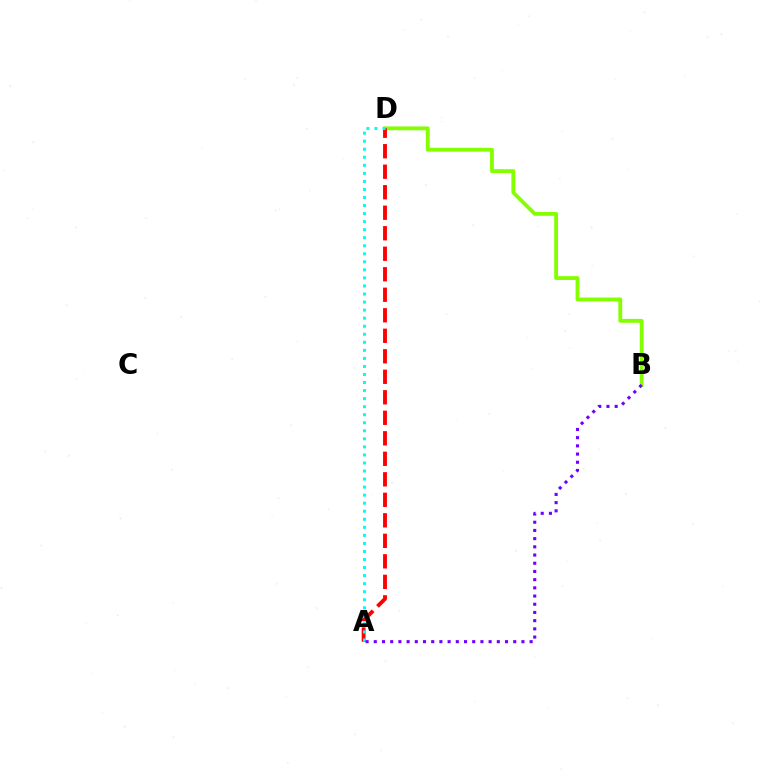{('B', 'D'): [{'color': '#84ff00', 'line_style': 'solid', 'thickness': 2.76}], ('A', 'D'): [{'color': '#ff0000', 'line_style': 'dashed', 'thickness': 2.79}, {'color': '#00fff6', 'line_style': 'dotted', 'thickness': 2.19}], ('A', 'B'): [{'color': '#7200ff', 'line_style': 'dotted', 'thickness': 2.23}]}